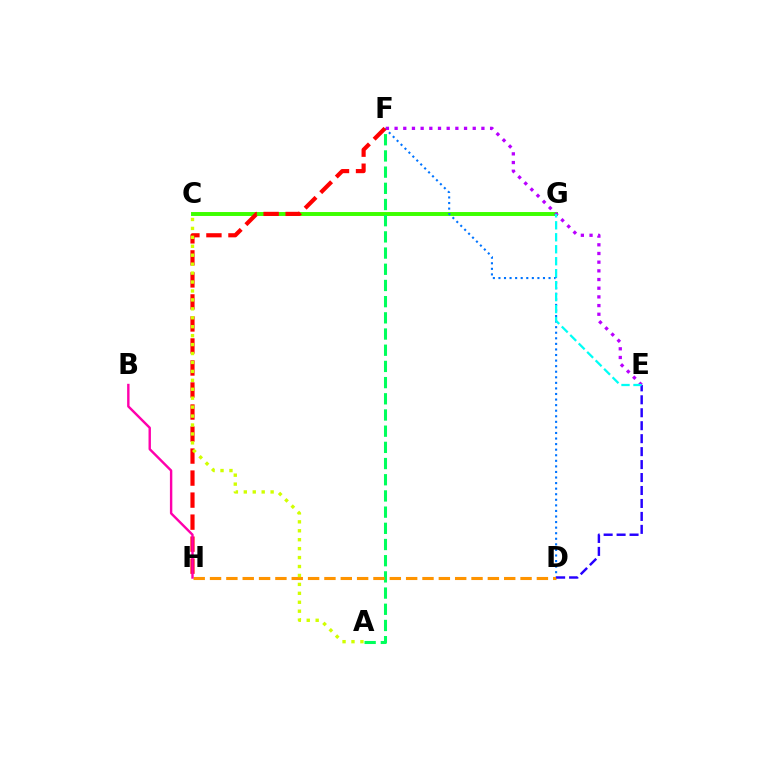{('C', 'G'): [{'color': '#3dff00', 'line_style': 'solid', 'thickness': 2.83}], ('D', 'F'): [{'color': '#0074ff', 'line_style': 'dotted', 'thickness': 1.51}], ('A', 'F'): [{'color': '#00ff5c', 'line_style': 'dashed', 'thickness': 2.2}], ('D', 'H'): [{'color': '#ff9400', 'line_style': 'dashed', 'thickness': 2.22}], ('E', 'F'): [{'color': '#b900ff', 'line_style': 'dotted', 'thickness': 2.36}], ('F', 'H'): [{'color': '#ff0000', 'line_style': 'dashed', 'thickness': 2.99}], ('D', 'E'): [{'color': '#2500ff', 'line_style': 'dashed', 'thickness': 1.76}], ('E', 'G'): [{'color': '#00fff6', 'line_style': 'dashed', 'thickness': 1.63}], ('A', 'C'): [{'color': '#d1ff00', 'line_style': 'dotted', 'thickness': 2.43}], ('B', 'H'): [{'color': '#ff00ac', 'line_style': 'solid', 'thickness': 1.73}]}